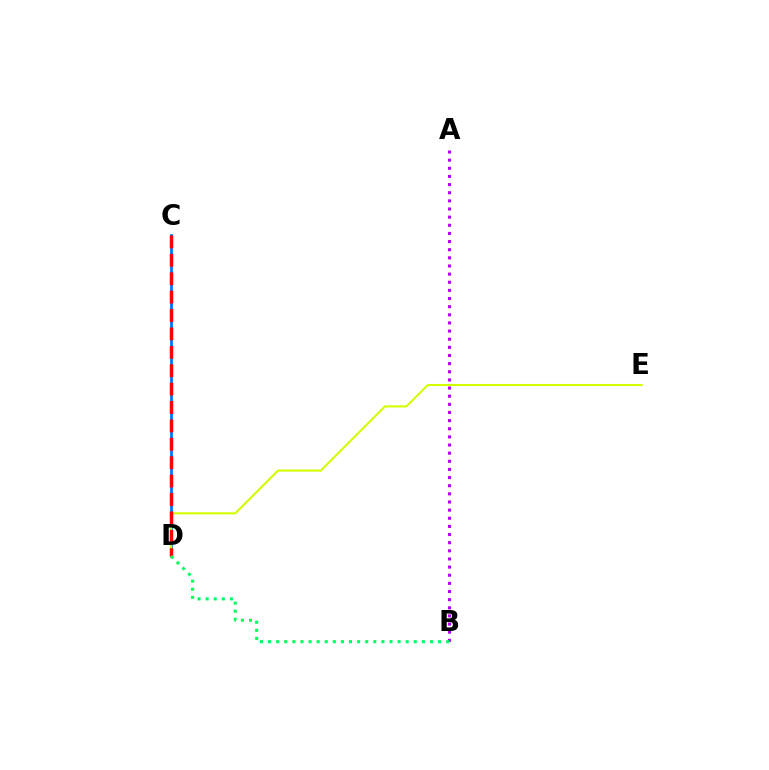{('A', 'B'): [{'color': '#b900ff', 'line_style': 'dotted', 'thickness': 2.21}], ('C', 'D'): [{'color': '#0074ff', 'line_style': 'solid', 'thickness': 2.0}, {'color': '#ff0000', 'line_style': 'dashed', 'thickness': 2.5}], ('D', 'E'): [{'color': '#d1ff00', 'line_style': 'solid', 'thickness': 1.51}], ('B', 'D'): [{'color': '#00ff5c', 'line_style': 'dotted', 'thickness': 2.2}]}